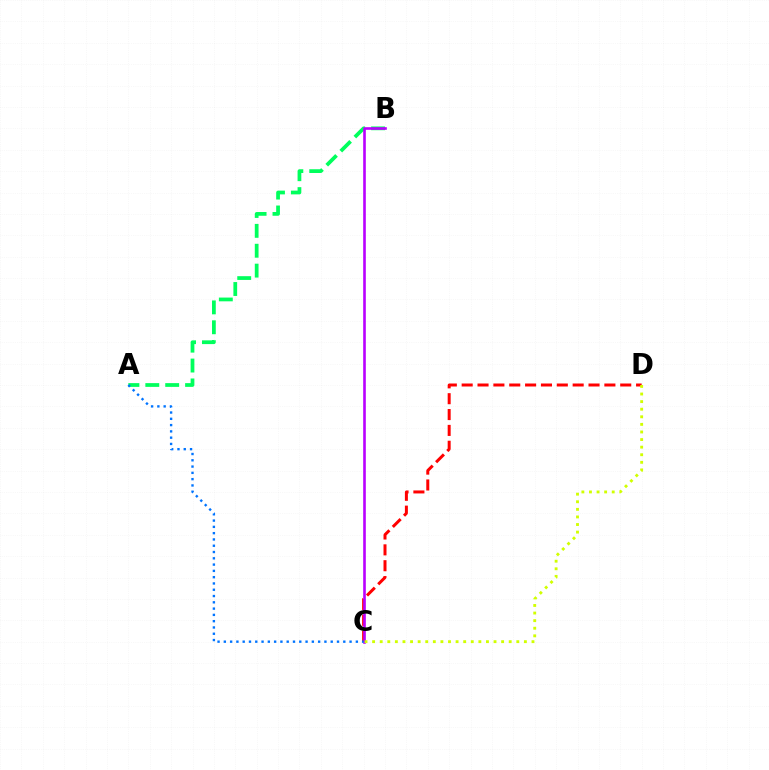{('A', 'B'): [{'color': '#00ff5c', 'line_style': 'dashed', 'thickness': 2.7}], ('C', 'D'): [{'color': '#ff0000', 'line_style': 'dashed', 'thickness': 2.15}, {'color': '#d1ff00', 'line_style': 'dotted', 'thickness': 2.06}], ('B', 'C'): [{'color': '#b900ff', 'line_style': 'solid', 'thickness': 1.89}], ('A', 'C'): [{'color': '#0074ff', 'line_style': 'dotted', 'thickness': 1.71}]}